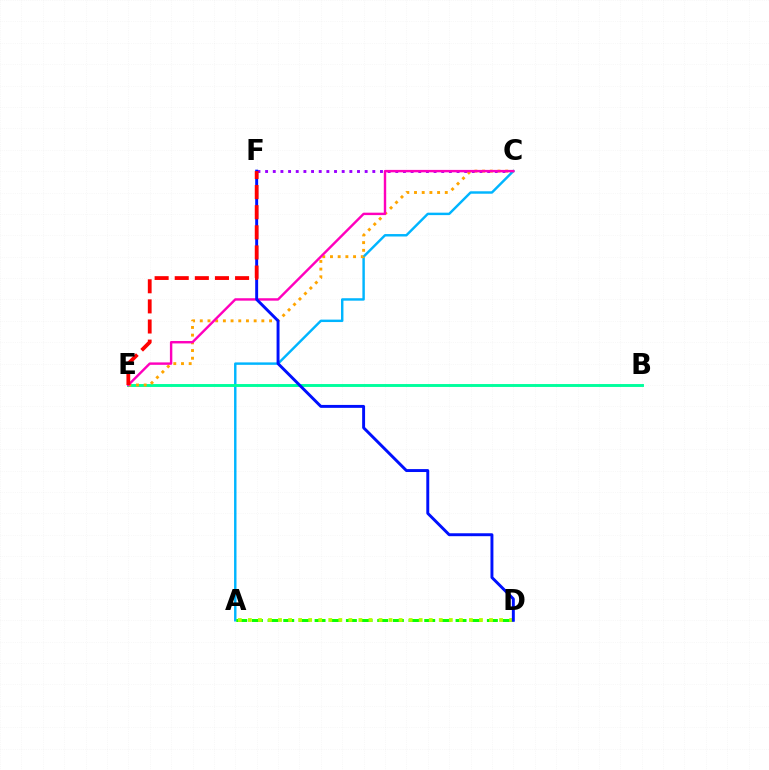{('C', 'F'): [{'color': '#9b00ff', 'line_style': 'dotted', 'thickness': 2.08}], ('A', 'C'): [{'color': '#00b5ff', 'line_style': 'solid', 'thickness': 1.76}], ('A', 'D'): [{'color': '#08ff00', 'line_style': 'dashed', 'thickness': 2.13}, {'color': '#b3ff00', 'line_style': 'dotted', 'thickness': 2.73}], ('B', 'E'): [{'color': '#00ff9d', 'line_style': 'solid', 'thickness': 2.09}], ('C', 'E'): [{'color': '#ffa500', 'line_style': 'dotted', 'thickness': 2.09}, {'color': '#ff00bd', 'line_style': 'solid', 'thickness': 1.74}], ('D', 'F'): [{'color': '#0010ff', 'line_style': 'solid', 'thickness': 2.11}], ('E', 'F'): [{'color': '#ff0000', 'line_style': 'dashed', 'thickness': 2.73}]}